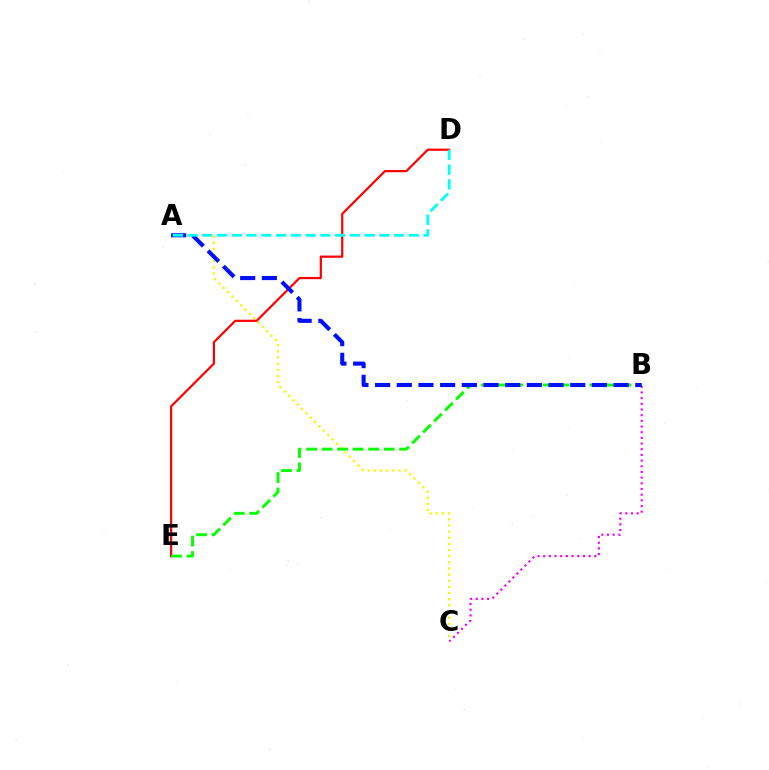{('B', 'C'): [{'color': '#ee00ff', 'line_style': 'dotted', 'thickness': 1.54}], ('A', 'C'): [{'color': '#fcf500', 'line_style': 'dotted', 'thickness': 1.67}], ('D', 'E'): [{'color': '#ff0000', 'line_style': 'solid', 'thickness': 1.59}], ('B', 'E'): [{'color': '#08ff00', 'line_style': 'dashed', 'thickness': 2.11}], ('A', 'B'): [{'color': '#0010ff', 'line_style': 'dashed', 'thickness': 2.95}], ('A', 'D'): [{'color': '#00fff6', 'line_style': 'dashed', 'thickness': 2.0}]}